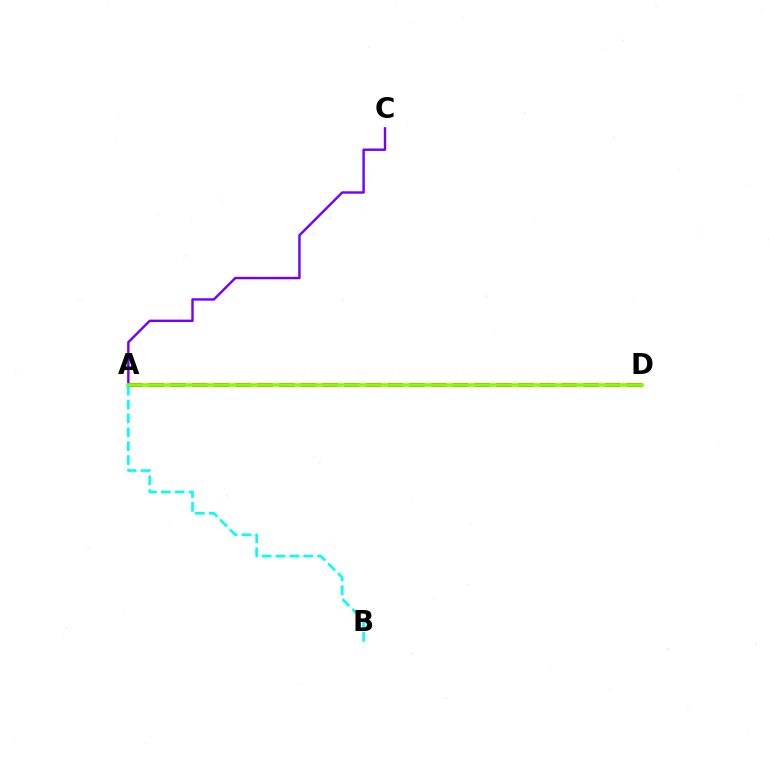{('A', 'D'): [{'color': '#ff0000', 'line_style': 'dashed', 'thickness': 2.95}, {'color': '#84ff00', 'line_style': 'solid', 'thickness': 2.59}], ('A', 'C'): [{'color': '#7200ff', 'line_style': 'solid', 'thickness': 1.73}], ('A', 'B'): [{'color': '#00fff6', 'line_style': 'dashed', 'thickness': 1.88}]}